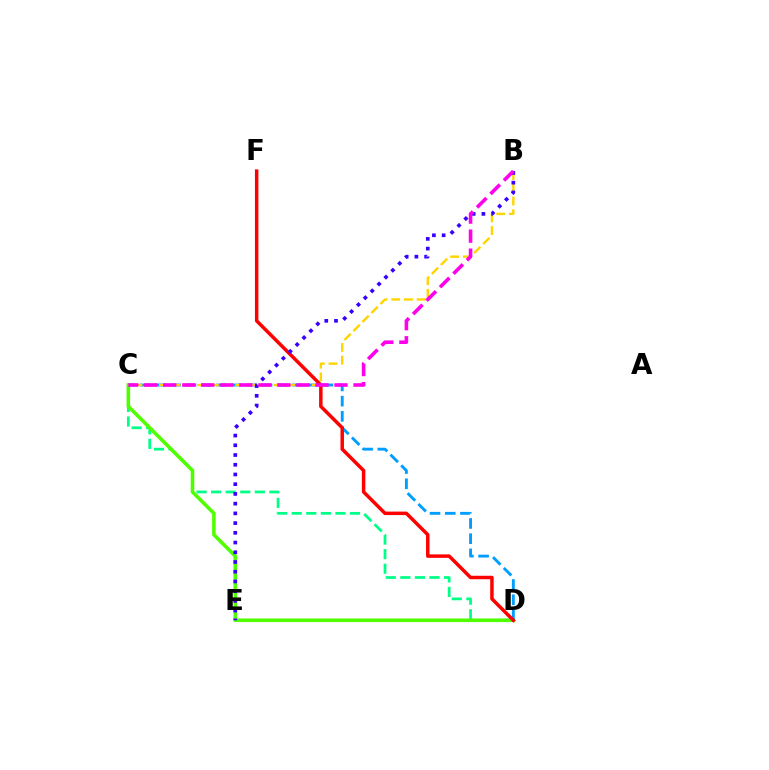{('C', 'D'): [{'color': '#00ff86', 'line_style': 'dashed', 'thickness': 1.98}, {'color': '#4fff00', 'line_style': 'solid', 'thickness': 2.57}, {'color': '#009eff', 'line_style': 'dashed', 'thickness': 2.07}], ('B', 'C'): [{'color': '#ffd500', 'line_style': 'dashed', 'thickness': 1.73}, {'color': '#ff00ed', 'line_style': 'dashed', 'thickness': 2.58}], ('D', 'F'): [{'color': '#ff0000', 'line_style': 'solid', 'thickness': 2.51}], ('B', 'E'): [{'color': '#3700ff', 'line_style': 'dotted', 'thickness': 2.64}]}